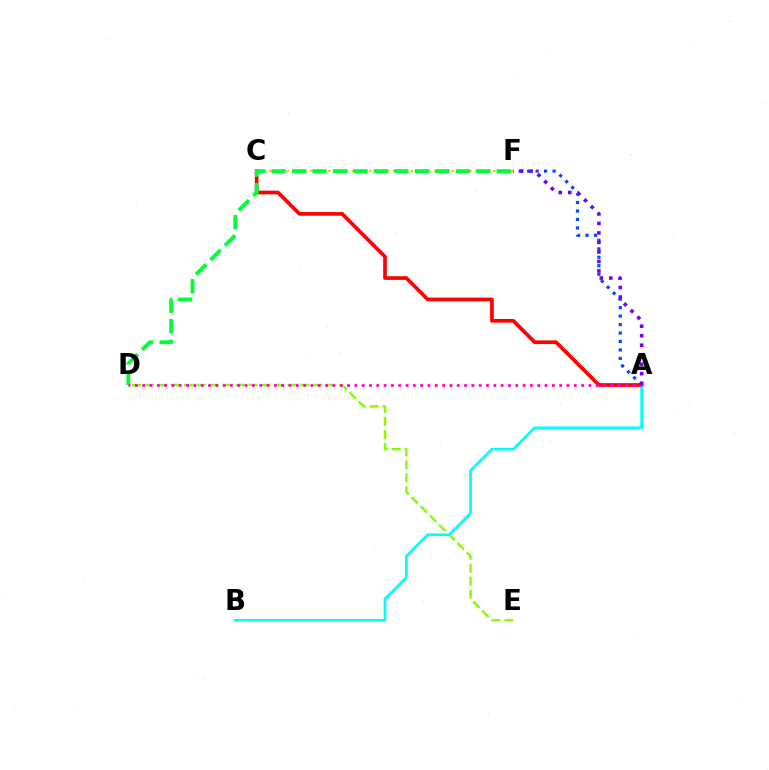{('D', 'E'): [{'color': '#84ff00', 'line_style': 'dashed', 'thickness': 1.76}], ('A', 'F'): [{'color': '#004bff', 'line_style': 'dotted', 'thickness': 2.3}, {'color': '#7200ff', 'line_style': 'dotted', 'thickness': 2.58}], ('A', 'C'): [{'color': '#ff0000', 'line_style': 'solid', 'thickness': 2.65}], ('A', 'B'): [{'color': '#00fff6', 'line_style': 'solid', 'thickness': 1.94}], ('C', 'F'): [{'color': '#ffbd00', 'line_style': 'dotted', 'thickness': 1.6}], ('D', 'F'): [{'color': '#00ff39', 'line_style': 'dashed', 'thickness': 2.78}], ('A', 'D'): [{'color': '#ff00cf', 'line_style': 'dotted', 'thickness': 1.99}]}